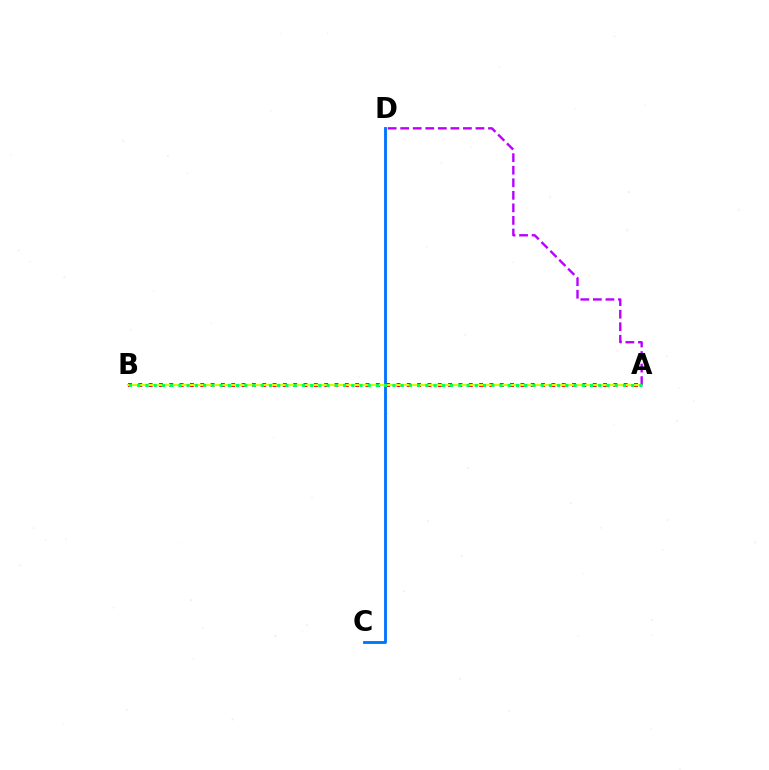{('A', 'B'): [{'color': '#ff0000', 'line_style': 'dotted', 'thickness': 2.81}, {'color': '#d1ff00', 'line_style': 'solid', 'thickness': 1.5}, {'color': '#00ff5c', 'line_style': 'dotted', 'thickness': 2.24}], ('C', 'D'): [{'color': '#0074ff', 'line_style': 'solid', 'thickness': 2.05}], ('A', 'D'): [{'color': '#b900ff', 'line_style': 'dashed', 'thickness': 1.7}]}